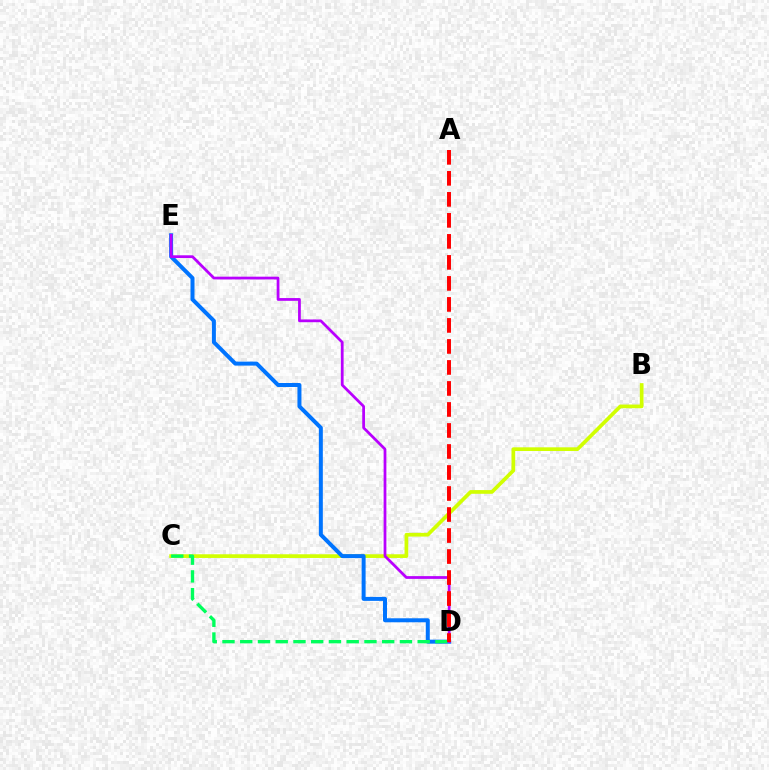{('B', 'C'): [{'color': '#d1ff00', 'line_style': 'solid', 'thickness': 2.66}], ('D', 'E'): [{'color': '#0074ff', 'line_style': 'solid', 'thickness': 2.87}, {'color': '#b900ff', 'line_style': 'solid', 'thickness': 1.98}], ('C', 'D'): [{'color': '#00ff5c', 'line_style': 'dashed', 'thickness': 2.41}], ('A', 'D'): [{'color': '#ff0000', 'line_style': 'dashed', 'thickness': 2.85}]}